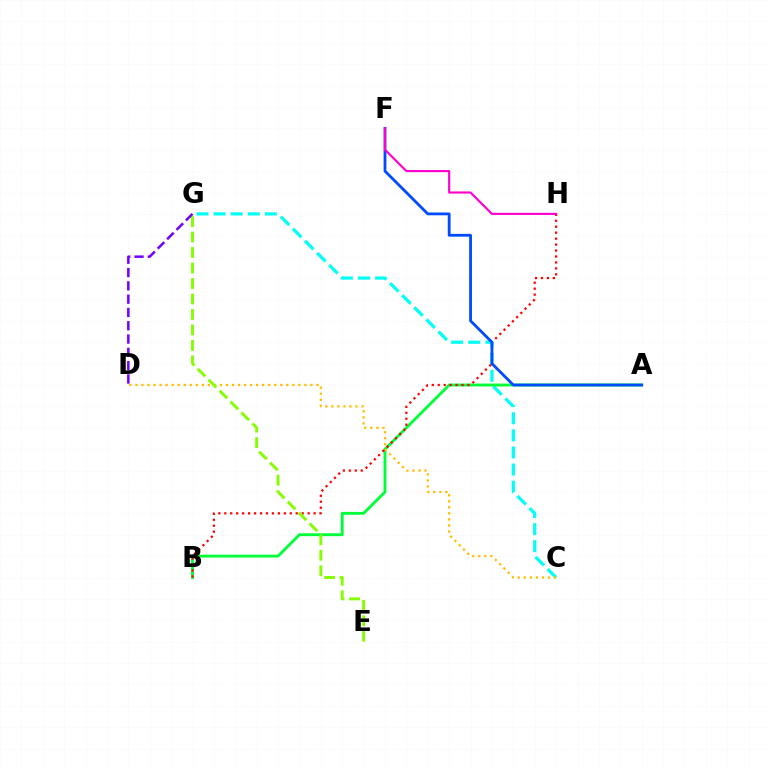{('C', 'G'): [{'color': '#00fff6', 'line_style': 'dashed', 'thickness': 2.32}], ('A', 'B'): [{'color': '#00ff39', 'line_style': 'solid', 'thickness': 2.07}], ('C', 'D'): [{'color': '#ffbd00', 'line_style': 'dotted', 'thickness': 1.64}], ('B', 'H'): [{'color': '#ff0000', 'line_style': 'dotted', 'thickness': 1.62}], ('A', 'F'): [{'color': '#004bff', 'line_style': 'solid', 'thickness': 2.01}], ('F', 'H'): [{'color': '#ff00cf', 'line_style': 'solid', 'thickness': 1.54}], ('E', 'G'): [{'color': '#84ff00', 'line_style': 'dashed', 'thickness': 2.1}], ('D', 'G'): [{'color': '#7200ff', 'line_style': 'dashed', 'thickness': 1.81}]}